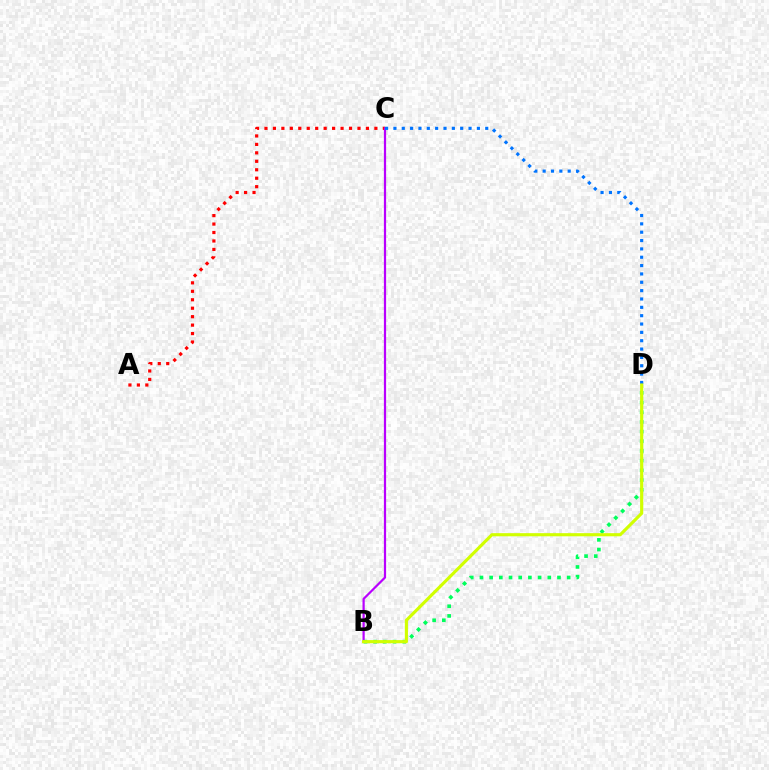{('A', 'C'): [{'color': '#ff0000', 'line_style': 'dotted', 'thickness': 2.3}], ('B', 'C'): [{'color': '#b900ff', 'line_style': 'solid', 'thickness': 1.59}], ('B', 'D'): [{'color': '#00ff5c', 'line_style': 'dotted', 'thickness': 2.63}, {'color': '#d1ff00', 'line_style': 'solid', 'thickness': 2.25}], ('C', 'D'): [{'color': '#0074ff', 'line_style': 'dotted', 'thickness': 2.27}]}